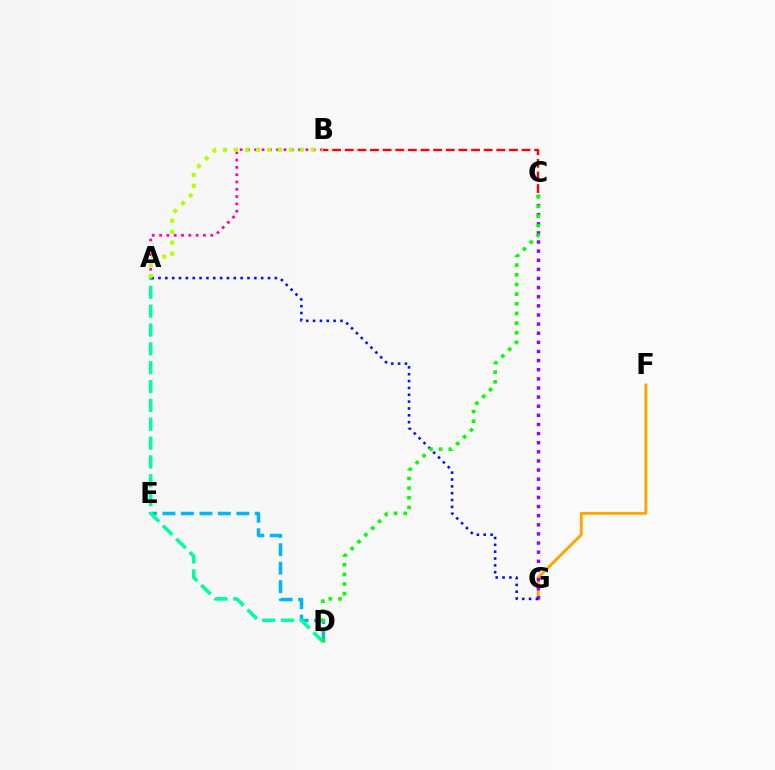{('D', 'E'): [{'color': '#00b5ff', 'line_style': 'dashed', 'thickness': 2.51}], ('F', 'G'): [{'color': '#ffa500', 'line_style': 'solid', 'thickness': 2.09}], ('C', 'G'): [{'color': '#9b00ff', 'line_style': 'dotted', 'thickness': 2.48}], ('A', 'D'): [{'color': '#00ff9d', 'line_style': 'dashed', 'thickness': 2.56}], ('A', 'G'): [{'color': '#0010ff', 'line_style': 'dotted', 'thickness': 1.86}], ('A', 'B'): [{'color': '#ff00bd', 'line_style': 'dotted', 'thickness': 1.99}, {'color': '#b3ff00', 'line_style': 'dotted', 'thickness': 2.98}], ('C', 'D'): [{'color': '#08ff00', 'line_style': 'dotted', 'thickness': 2.63}], ('B', 'C'): [{'color': '#ff0000', 'line_style': 'dashed', 'thickness': 1.72}]}